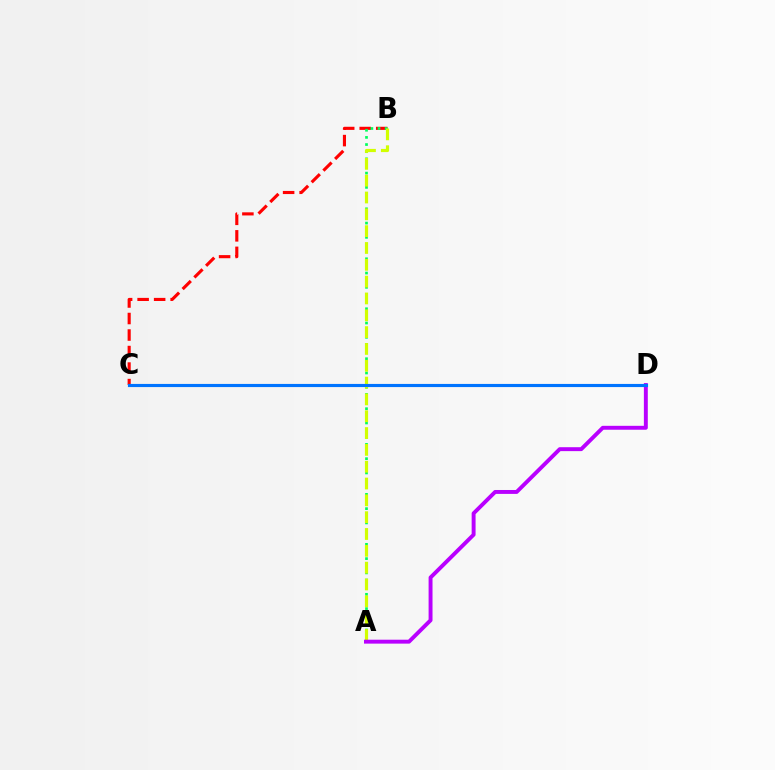{('B', 'C'): [{'color': '#ff0000', 'line_style': 'dashed', 'thickness': 2.24}], ('A', 'B'): [{'color': '#00ff5c', 'line_style': 'dotted', 'thickness': 1.94}, {'color': '#d1ff00', 'line_style': 'dashed', 'thickness': 2.29}], ('A', 'D'): [{'color': '#b900ff', 'line_style': 'solid', 'thickness': 2.82}], ('C', 'D'): [{'color': '#0074ff', 'line_style': 'solid', 'thickness': 2.26}]}